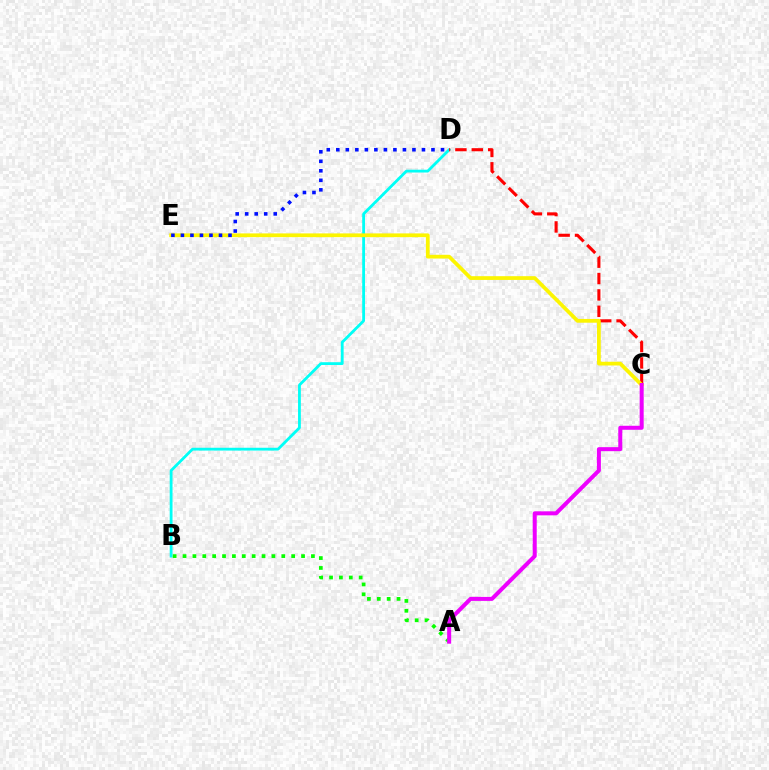{('B', 'D'): [{'color': '#00fff6', 'line_style': 'solid', 'thickness': 2.02}], ('C', 'D'): [{'color': '#ff0000', 'line_style': 'dashed', 'thickness': 2.22}], ('A', 'B'): [{'color': '#08ff00', 'line_style': 'dotted', 'thickness': 2.68}], ('C', 'E'): [{'color': '#fcf500', 'line_style': 'solid', 'thickness': 2.7}], ('A', 'C'): [{'color': '#ee00ff', 'line_style': 'solid', 'thickness': 2.89}], ('D', 'E'): [{'color': '#0010ff', 'line_style': 'dotted', 'thickness': 2.59}]}